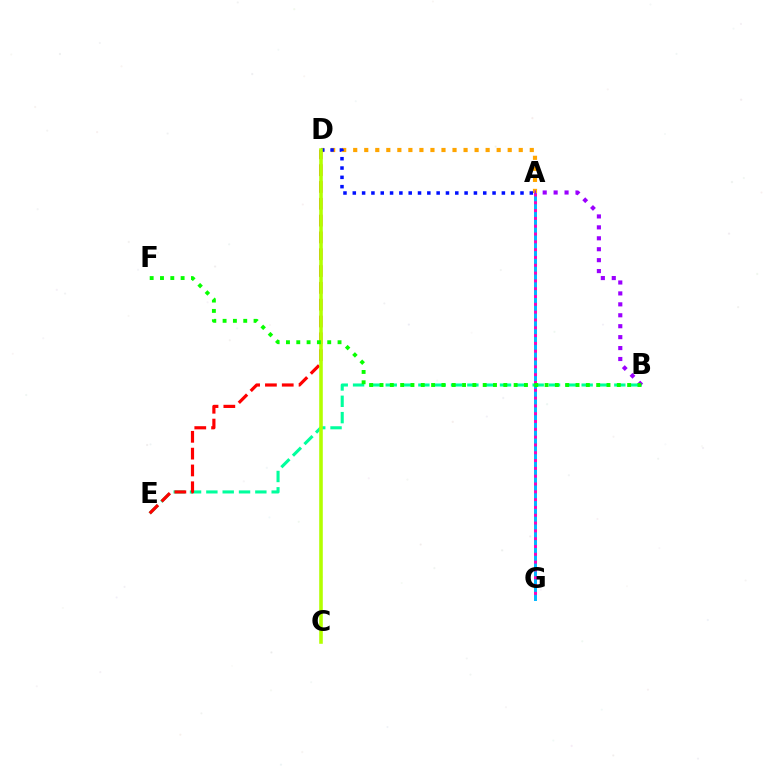{('B', 'E'): [{'color': '#00ff9d', 'line_style': 'dashed', 'thickness': 2.22}], ('A', 'G'): [{'color': '#00b5ff', 'line_style': 'solid', 'thickness': 2.13}, {'color': '#ff00bd', 'line_style': 'dotted', 'thickness': 2.12}], ('D', 'E'): [{'color': '#ff0000', 'line_style': 'dashed', 'thickness': 2.28}], ('A', 'D'): [{'color': '#ffa500', 'line_style': 'dotted', 'thickness': 3.0}, {'color': '#0010ff', 'line_style': 'dotted', 'thickness': 2.53}], ('A', 'B'): [{'color': '#9b00ff', 'line_style': 'dotted', 'thickness': 2.97}], ('C', 'D'): [{'color': '#b3ff00', 'line_style': 'solid', 'thickness': 2.57}], ('B', 'F'): [{'color': '#08ff00', 'line_style': 'dotted', 'thickness': 2.8}]}